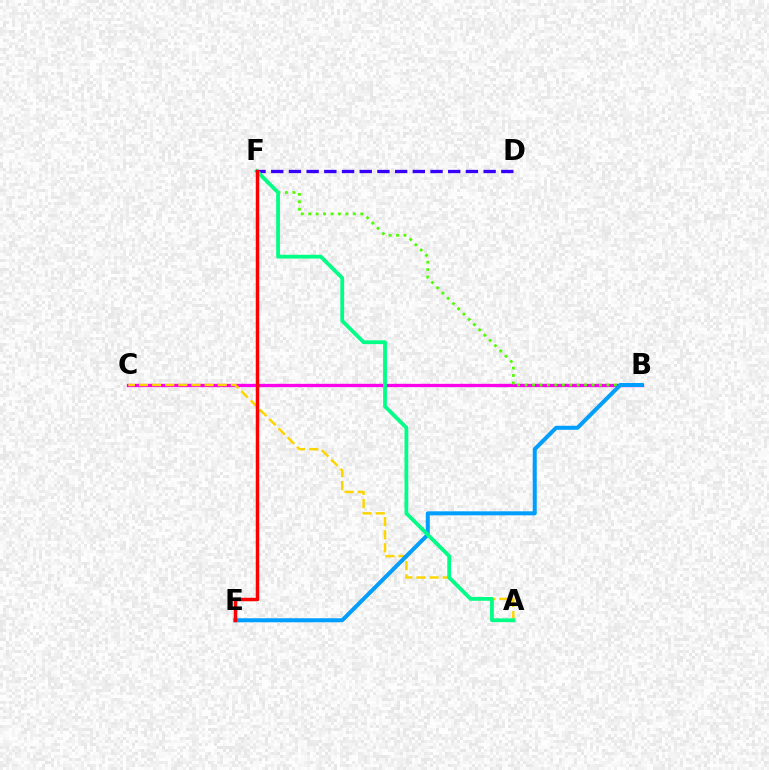{('B', 'C'): [{'color': '#ff00ed', 'line_style': 'solid', 'thickness': 2.39}], ('B', 'F'): [{'color': '#4fff00', 'line_style': 'dotted', 'thickness': 2.02}], ('A', 'C'): [{'color': '#ffd500', 'line_style': 'dashed', 'thickness': 1.78}], ('D', 'F'): [{'color': '#3700ff', 'line_style': 'dashed', 'thickness': 2.4}], ('B', 'E'): [{'color': '#009eff', 'line_style': 'solid', 'thickness': 2.89}], ('A', 'F'): [{'color': '#00ff86', 'line_style': 'solid', 'thickness': 2.73}], ('E', 'F'): [{'color': '#ff0000', 'line_style': 'solid', 'thickness': 2.5}]}